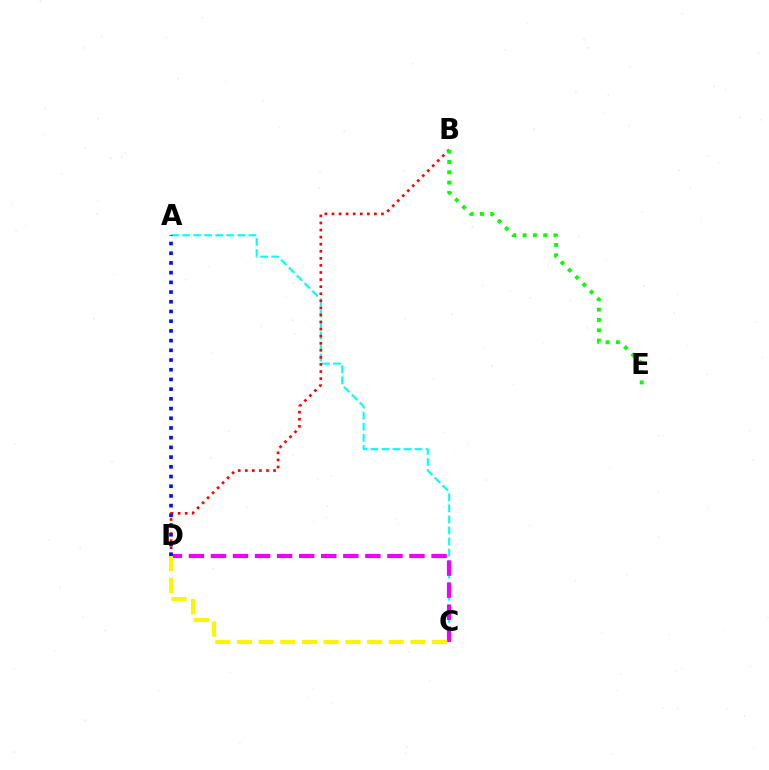{('A', 'C'): [{'color': '#00fff6', 'line_style': 'dashed', 'thickness': 1.5}], ('B', 'D'): [{'color': '#ff0000', 'line_style': 'dotted', 'thickness': 1.92}], ('B', 'E'): [{'color': '#08ff00', 'line_style': 'dotted', 'thickness': 2.8}], ('C', 'D'): [{'color': '#ee00ff', 'line_style': 'dashed', 'thickness': 3.0}, {'color': '#fcf500', 'line_style': 'dashed', 'thickness': 2.95}], ('A', 'D'): [{'color': '#0010ff', 'line_style': 'dotted', 'thickness': 2.64}]}